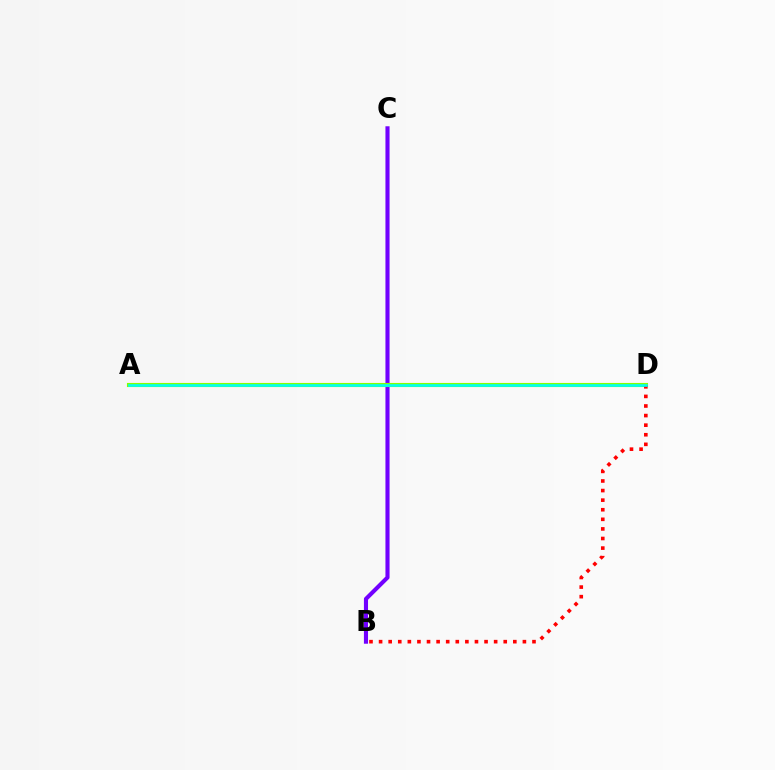{('B', 'C'): [{'color': '#7200ff', 'line_style': 'solid', 'thickness': 2.96}], ('A', 'D'): [{'color': '#84ff00', 'line_style': 'solid', 'thickness': 2.96}, {'color': '#00fff6', 'line_style': 'solid', 'thickness': 1.9}], ('B', 'D'): [{'color': '#ff0000', 'line_style': 'dotted', 'thickness': 2.61}]}